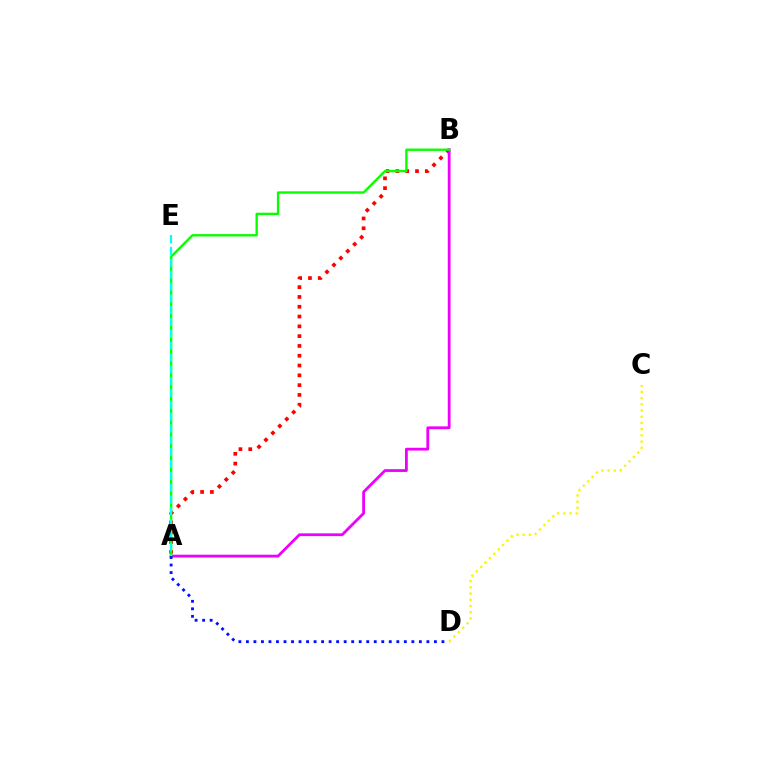{('A', 'B'): [{'color': '#ff0000', 'line_style': 'dotted', 'thickness': 2.66}, {'color': '#ee00ff', 'line_style': 'solid', 'thickness': 2.01}, {'color': '#08ff00', 'line_style': 'solid', 'thickness': 1.7}], ('A', 'D'): [{'color': '#0010ff', 'line_style': 'dotted', 'thickness': 2.04}], ('A', 'E'): [{'color': '#00fff6', 'line_style': 'dashed', 'thickness': 1.61}], ('C', 'D'): [{'color': '#fcf500', 'line_style': 'dotted', 'thickness': 1.68}]}